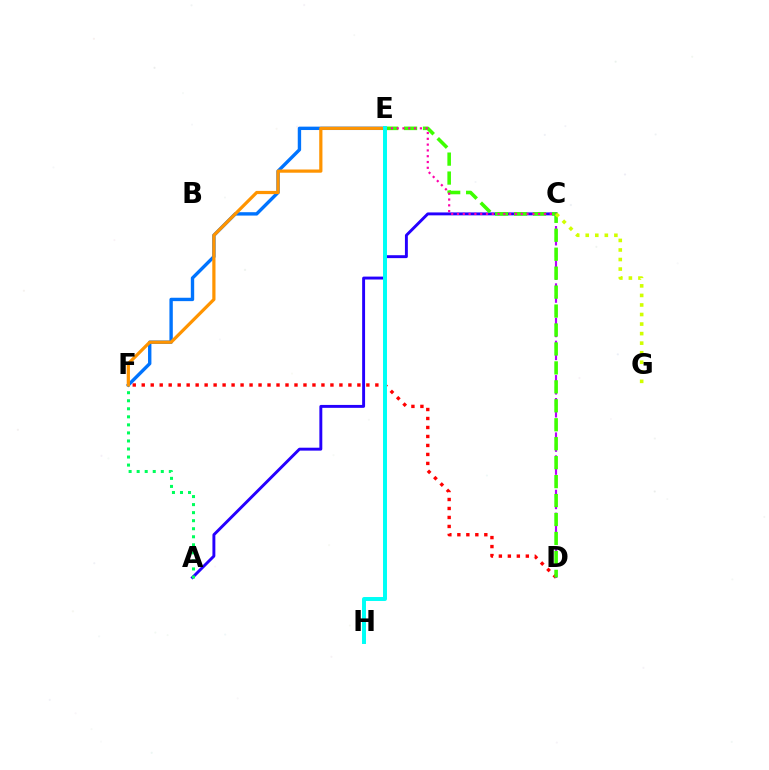{('D', 'F'): [{'color': '#ff0000', 'line_style': 'dotted', 'thickness': 2.44}], ('A', 'C'): [{'color': '#2500ff', 'line_style': 'solid', 'thickness': 2.1}], ('C', 'D'): [{'color': '#b900ff', 'line_style': 'dashed', 'thickness': 1.56}], ('D', 'E'): [{'color': '#3dff00', 'line_style': 'dashed', 'thickness': 2.57}], ('A', 'F'): [{'color': '#00ff5c', 'line_style': 'dotted', 'thickness': 2.18}], ('E', 'F'): [{'color': '#0074ff', 'line_style': 'solid', 'thickness': 2.43}, {'color': '#ff9400', 'line_style': 'solid', 'thickness': 2.31}], ('C', 'E'): [{'color': '#ff00ac', 'line_style': 'dotted', 'thickness': 1.58}], ('C', 'G'): [{'color': '#d1ff00', 'line_style': 'dotted', 'thickness': 2.59}], ('E', 'H'): [{'color': '#00fff6', 'line_style': 'solid', 'thickness': 2.85}]}